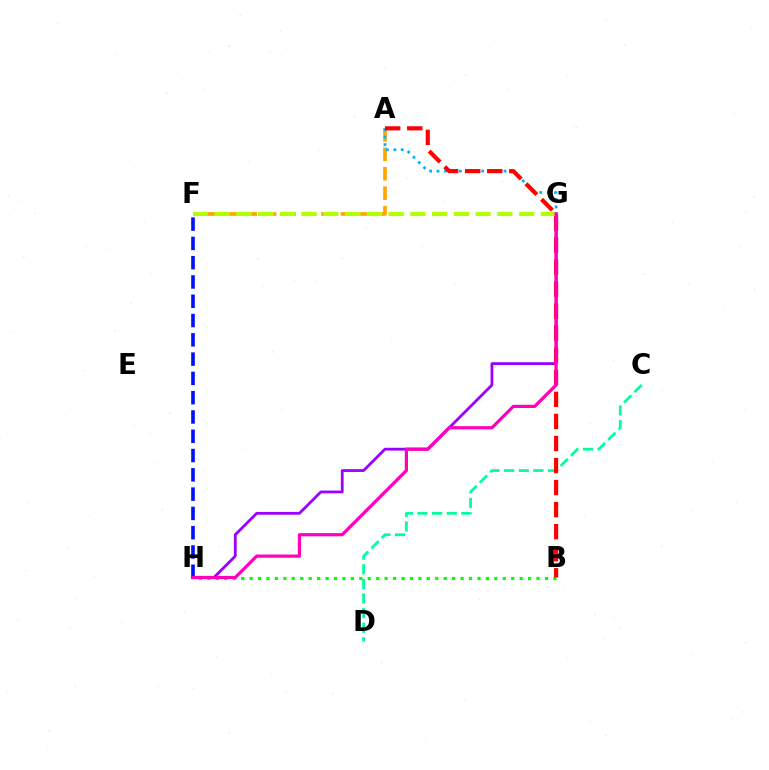{('A', 'F'): [{'color': '#ffa500', 'line_style': 'dashed', 'thickness': 2.64}], ('B', 'H'): [{'color': '#08ff00', 'line_style': 'dotted', 'thickness': 2.29}], ('A', 'G'): [{'color': '#00b5ff', 'line_style': 'dotted', 'thickness': 2.02}], ('C', 'D'): [{'color': '#00ff9d', 'line_style': 'dashed', 'thickness': 1.99}], ('G', 'H'): [{'color': '#9b00ff', 'line_style': 'solid', 'thickness': 2.0}, {'color': '#ff00bd', 'line_style': 'solid', 'thickness': 2.32}], ('A', 'B'): [{'color': '#ff0000', 'line_style': 'dashed', 'thickness': 3.0}], ('F', 'G'): [{'color': '#b3ff00', 'line_style': 'dashed', 'thickness': 2.96}], ('F', 'H'): [{'color': '#0010ff', 'line_style': 'dashed', 'thickness': 2.62}]}